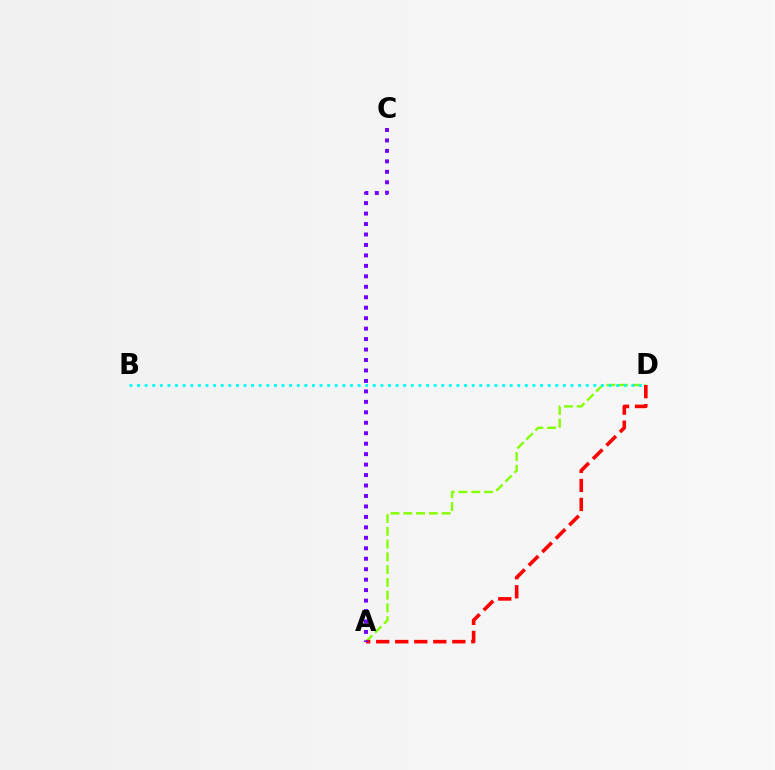{('A', 'D'): [{'color': '#84ff00', 'line_style': 'dashed', 'thickness': 1.73}, {'color': '#ff0000', 'line_style': 'dashed', 'thickness': 2.59}], ('B', 'D'): [{'color': '#00fff6', 'line_style': 'dotted', 'thickness': 2.07}], ('A', 'C'): [{'color': '#7200ff', 'line_style': 'dotted', 'thickness': 2.84}]}